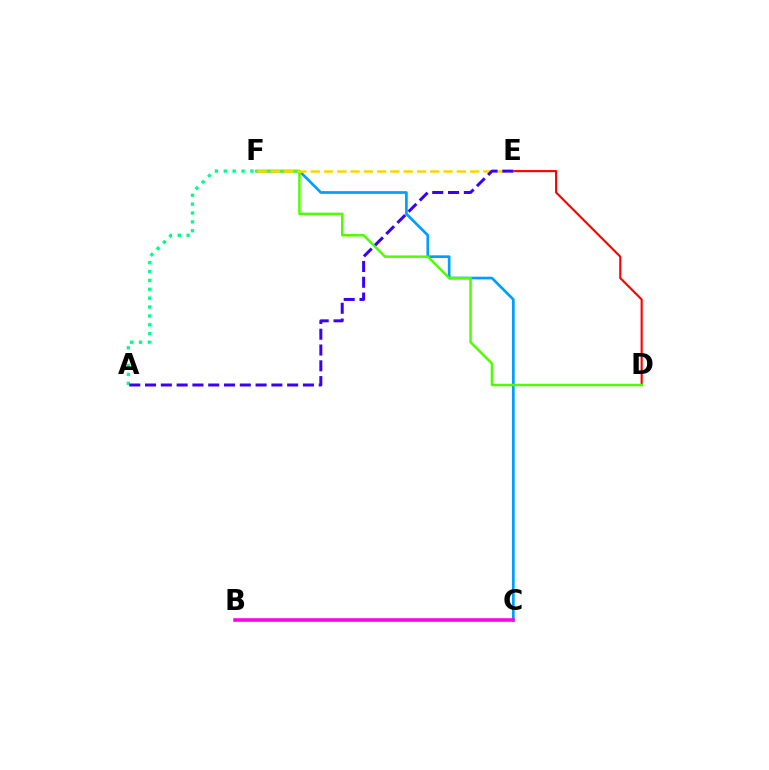{('C', 'F'): [{'color': '#009eff', 'line_style': 'solid', 'thickness': 1.94}], ('D', 'E'): [{'color': '#ff0000', 'line_style': 'solid', 'thickness': 1.53}], ('D', 'F'): [{'color': '#4fff00', 'line_style': 'solid', 'thickness': 1.8}], ('E', 'F'): [{'color': '#ffd500', 'line_style': 'dashed', 'thickness': 1.8}], ('A', 'F'): [{'color': '#00ff86', 'line_style': 'dotted', 'thickness': 2.41}], ('A', 'E'): [{'color': '#3700ff', 'line_style': 'dashed', 'thickness': 2.14}], ('B', 'C'): [{'color': '#ff00ed', 'line_style': 'solid', 'thickness': 2.56}]}